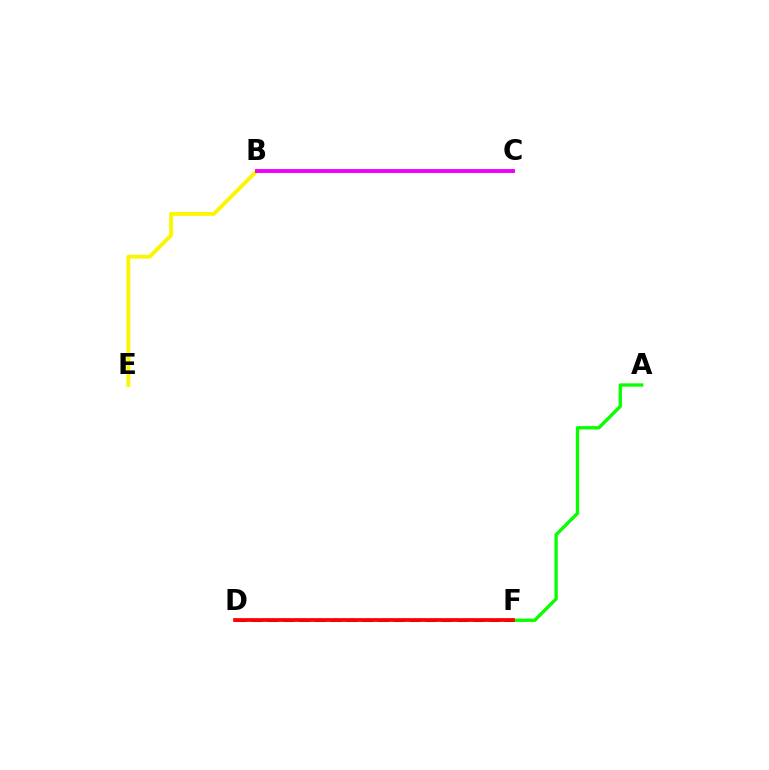{('B', 'C'): [{'color': '#00fff6', 'line_style': 'dashed', 'thickness': 1.8}, {'color': '#ee00ff', 'line_style': 'solid', 'thickness': 2.81}], ('A', 'F'): [{'color': '#08ff00', 'line_style': 'solid', 'thickness': 2.4}], ('D', 'F'): [{'color': '#0010ff', 'line_style': 'dashed', 'thickness': 2.15}, {'color': '#ff0000', 'line_style': 'solid', 'thickness': 2.69}], ('B', 'E'): [{'color': '#fcf500', 'line_style': 'solid', 'thickness': 2.79}]}